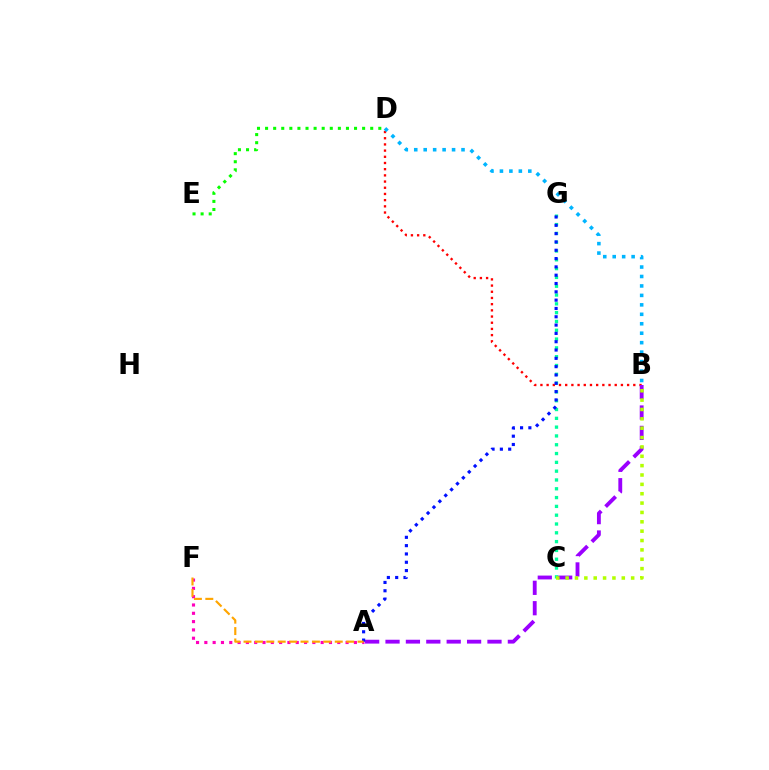{('B', 'D'): [{'color': '#ff0000', 'line_style': 'dotted', 'thickness': 1.68}, {'color': '#00b5ff', 'line_style': 'dotted', 'thickness': 2.57}], ('C', 'G'): [{'color': '#00ff9d', 'line_style': 'dotted', 'thickness': 2.39}], ('D', 'E'): [{'color': '#08ff00', 'line_style': 'dotted', 'thickness': 2.2}], ('A', 'F'): [{'color': '#ff00bd', 'line_style': 'dotted', 'thickness': 2.26}, {'color': '#ffa500', 'line_style': 'dashed', 'thickness': 1.55}], ('A', 'B'): [{'color': '#9b00ff', 'line_style': 'dashed', 'thickness': 2.77}], ('A', 'G'): [{'color': '#0010ff', 'line_style': 'dotted', 'thickness': 2.26}], ('B', 'C'): [{'color': '#b3ff00', 'line_style': 'dotted', 'thickness': 2.54}]}